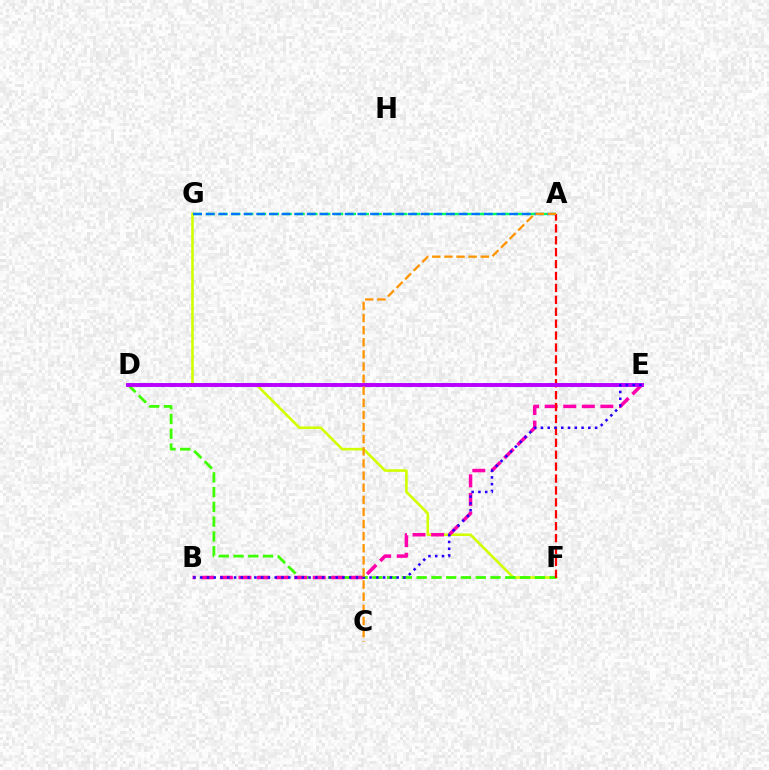{('F', 'G'): [{'color': '#d1ff00', 'line_style': 'solid', 'thickness': 1.87}], ('D', 'F'): [{'color': '#3dff00', 'line_style': 'dashed', 'thickness': 2.01}], ('A', 'G'): [{'color': '#00ff5c', 'line_style': 'dashed', 'thickness': 1.74}, {'color': '#0074ff', 'line_style': 'dashed', 'thickness': 1.72}], ('D', 'E'): [{'color': '#00fff6', 'line_style': 'dotted', 'thickness': 2.93}, {'color': '#b900ff', 'line_style': 'solid', 'thickness': 2.81}], ('B', 'E'): [{'color': '#ff00ac', 'line_style': 'dashed', 'thickness': 2.52}, {'color': '#2500ff', 'line_style': 'dotted', 'thickness': 1.84}], ('A', 'F'): [{'color': '#ff0000', 'line_style': 'dashed', 'thickness': 1.62}], ('A', 'C'): [{'color': '#ff9400', 'line_style': 'dashed', 'thickness': 1.65}]}